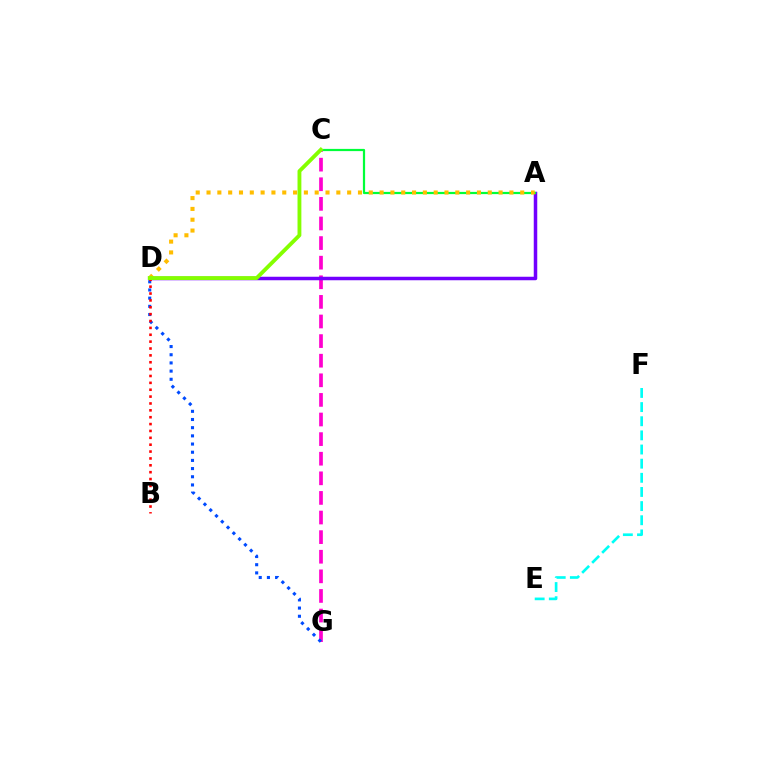{('C', 'G'): [{'color': '#ff00cf', 'line_style': 'dashed', 'thickness': 2.66}], ('A', 'D'): [{'color': '#7200ff', 'line_style': 'solid', 'thickness': 2.52}, {'color': '#ffbd00', 'line_style': 'dotted', 'thickness': 2.94}], ('A', 'C'): [{'color': '#00ff39', 'line_style': 'solid', 'thickness': 1.59}], ('E', 'F'): [{'color': '#00fff6', 'line_style': 'dashed', 'thickness': 1.92}], ('D', 'G'): [{'color': '#004bff', 'line_style': 'dotted', 'thickness': 2.22}], ('B', 'D'): [{'color': '#ff0000', 'line_style': 'dotted', 'thickness': 1.87}], ('C', 'D'): [{'color': '#84ff00', 'line_style': 'solid', 'thickness': 2.77}]}